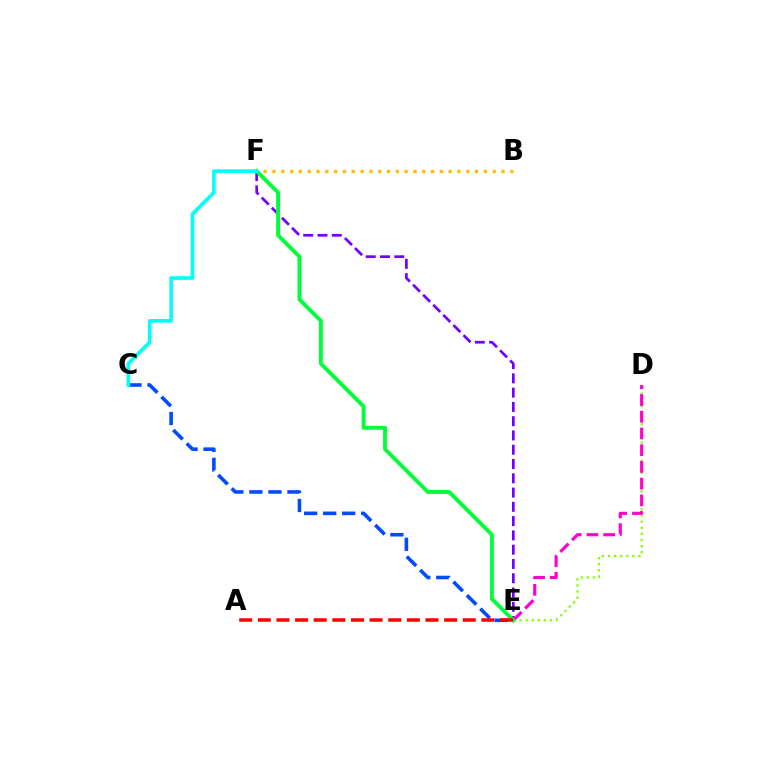{('E', 'F'): [{'color': '#7200ff', 'line_style': 'dashed', 'thickness': 1.94}, {'color': '#00ff39', 'line_style': 'solid', 'thickness': 2.8}], ('B', 'F'): [{'color': '#ffbd00', 'line_style': 'dotted', 'thickness': 2.39}], ('D', 'E'): [{'color': '#84ff00', 'line_style': 'dotted', 'thickness': 1.66}, {'color': '#ff00cf', 'line_style': 'dashed', 'thickness': 2.27}], ('C', 'E'): [{'color': '#004bff', 'line_style': 'dashed', 'thickness': 2.59}], ('A', 'E'): [{'color': '#ff0000', 'line_style': 'dashed', 'thickness': 2.53}], ('C', 'F'): [{'color': '#00fff6', 'line_style': 'solid', 'thickness': 2.59}]}